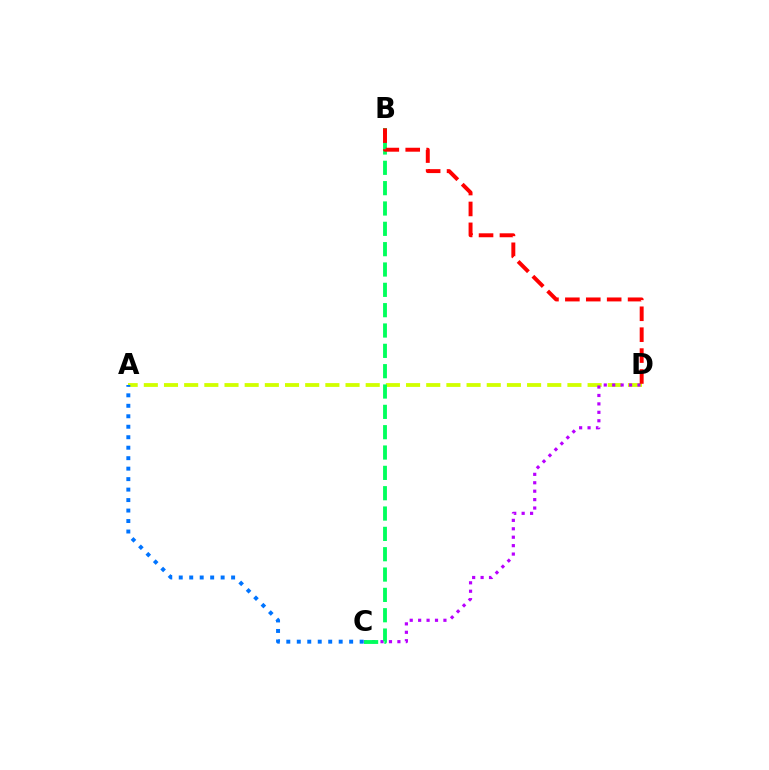{('A', 'D'): [{'color': '#d1ff00', 'line_style': 'dashed', 'thickness': 2.74}], ('C', 'D'): [{'color': '#b900ff', 'line_style': 'dotted', 'thickness': 2.29}], ('B', 'C'): [{'color': '#00ff5c', 'line_style': 'dashed', 'thickness': 2.76}], ('A', 'C'): [{'color': '#0074ff', 'line_style': 'dotted', 'thickness': 2.85}], ('B', 'D'): [{'color': '#ff0000', 'line_style': 'dashed', 'thickness': 2.84}]}